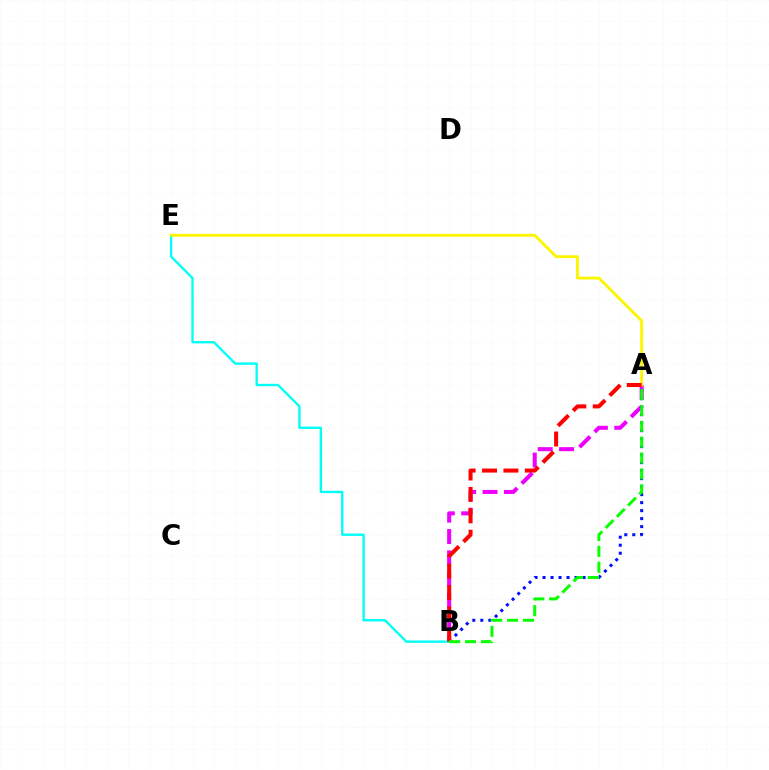{('A', 'B'): [{'color': '#ee00ff', 'line_style': 'dashed', 'thickness': 2.9}, {'color': '#0010ff', 'line_style': 'dotted', 'thickness': 2.17}, {'color': '#ff0000', 'line_style': 'dashed', 'thickness': 2.91}, {'color': '#08ff00', 'line_style': 'dashed', 'thickness': 2.15}], ('B', 'E'): [{'color': '#00fff6', 'line_style': 'solid', 'thickness': 1.69}], ('A', 'E'): [{'color': '#fcf500', 'line_style': 'solid', 'thickness': 2.06}]}